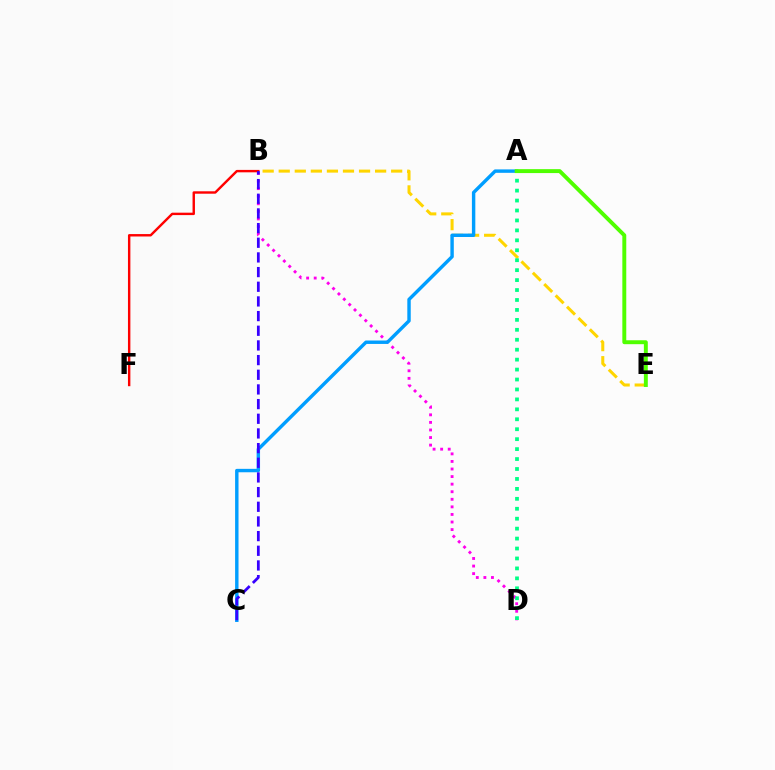{('B', 'E'): [{'color': '#ffd500', 'line_style': 'dashed', 'thickness': 2.18}], ('B', 'F'): [{'color': '#ff0000', 'line_style': 'solid', 'thickness': 1.74}], ('B', 'D'): [{'color': '#ff00ed', 'line_style': 'dotted', 'thickness': 2.06}], ('A', 'C'): [{'color': '#009eff', 'line_style': 'solid', 'thickness': 2.46}], ('A', 'D'): [{'color': '#00ff86', 'line_style': 'dotted', 'thickness': 2.7}], ('A', 'E'): [{'color': '#4fff00', 'line_style': 'solid', 'thickness': 2.83}], ('B', 'C'): [{'color': '#3700ff', 'line_style': 'dashed', 'thickness': 1.99}]}